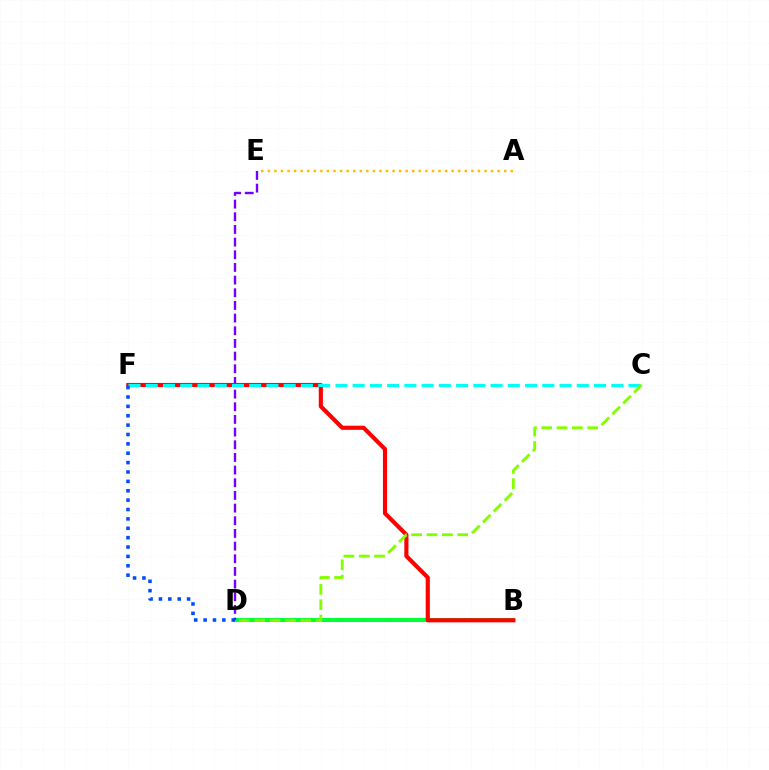{('B', 'D'): [{'color': '#ff00cf', 'line_style': 'solid', 'thickness': 1.57}, {'color': '#00ff39', 'line_style': 'solid', 'thickness': 2.92}], ('A', 'E'): [{'color': '#ffbd00', 'line_style': 'dotted', 'thickness': 1.78}], ('B', 'F'): [{'color': '#ff0000', 'line_style': 'solid', 'thickness': 2.98}], ('D', 'E'): [{'color': '#7200ff', 'line_style': 'dashed', 'thickness': 1.72}], ('C', 'F'): [{'color': '#00fff6', 'line_style': 'dashed', 'thickness': 2.34}], ('D', 'F'): [{'color': '#004bff', 'line_style': 'dotted', 'thickness': 2.55}], ('C', 'D'): [{'color': '#84ff00', 'line_style': 'dashed', 'thickness': 2.08}]}